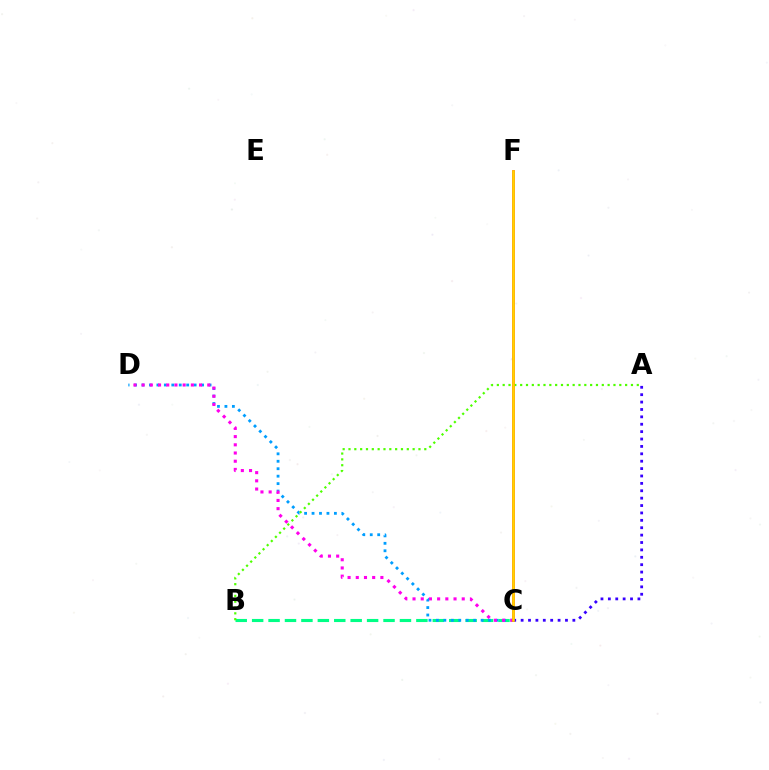{('B', 'C'): [{'color': '#00ff86', 'line_style': 'dashed', 'thickness': 2.23}], ('C', 'D'): [{'color': '#009eff', 'line_style': 'dotted', 'thickness': 2.02}, {'color': '#ff00ed', 'line_style': 'dotted', 'thickness': 2.23}], ('A', 'B'): [{'color': '#4fff00', 'line_style': 'dotted', 'thickness': 1.58}], ('C', 'F'): [{'color': '#ff0000', 'line_style': 'solid', 'thickness': 1.83}, {'color': '#ffd500', 'line_style': 'solid', 'thickness': 1.88}], ('A', 'C'): [{'color': '#3700ff', 'line_style': 'dotted', 'thickness': 2.01}]}